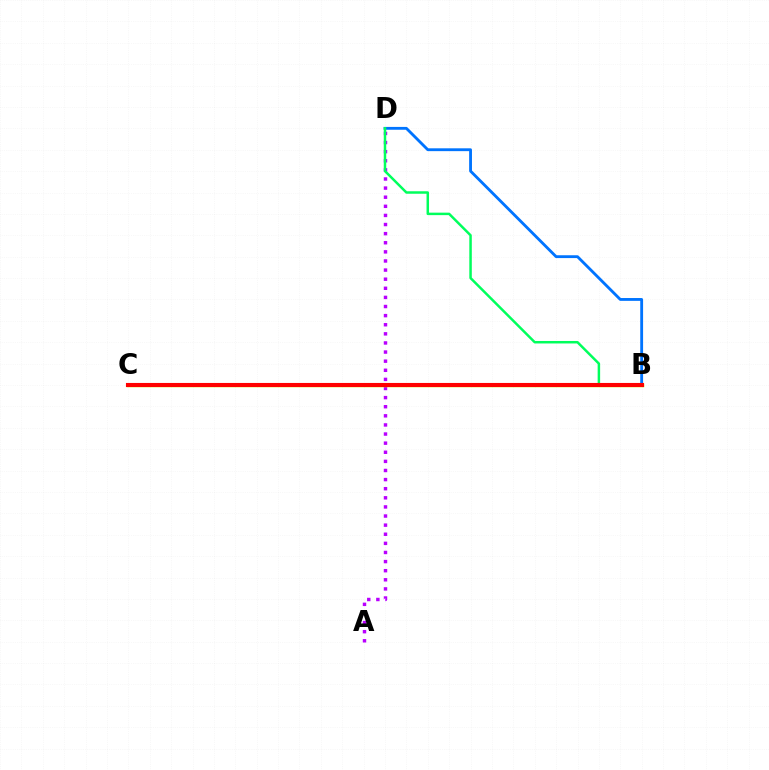{('B', 'D'): [{'color': '#0074ff', 'line_style': 'solid', 'thickness': 2.04}, {'color': '#00ff5c', 'line_style': 'solid', 'thickness': 1.79}], ('A', 'D'): [{'color': '#b900ff', 'line_style': 'dotted', 'thickness': 2.47}], ('B', 'C'): [{'color': '#d1ff00', 'line_style': 'solid', 'thickness': 2.5}, {'color': '#ff0000', 'line_style': 'solid', 'thickness': 2.95}]}